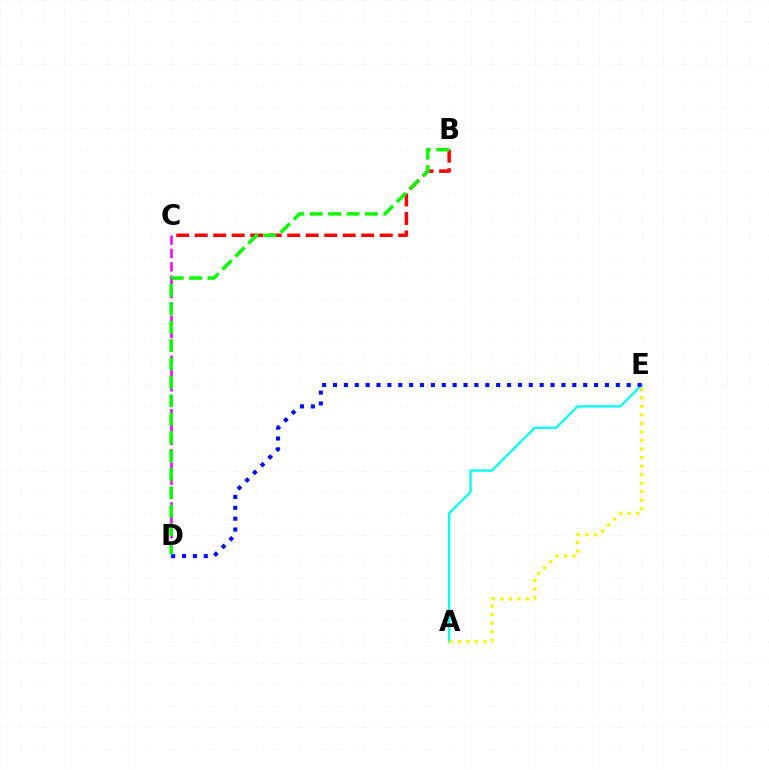{('B', 'C'): [{'color': '#ff0000', 'line_style': 'dashed', 'thickness': 2.51}], ('C', 'D'): [{'color': '#ee00ff', 'line_style': 'dashed', 'thickness': 1.81}], ('A', 'E'): [{'color': '#00fff6', 'line_style': 'solid', 'thickness': 1.63}, {'color': '#fcf500', 'line_style': 'dotted', 'thickness': 2.32}], ('D', 'E'): [{'color': '#0010ff', 'line_style': 'dotted', 'thickness': 2.96}], ('B', 'D'): [{'color': '#08ff00', 'line_style': 'dashed', 'thickness': 2.5}]}